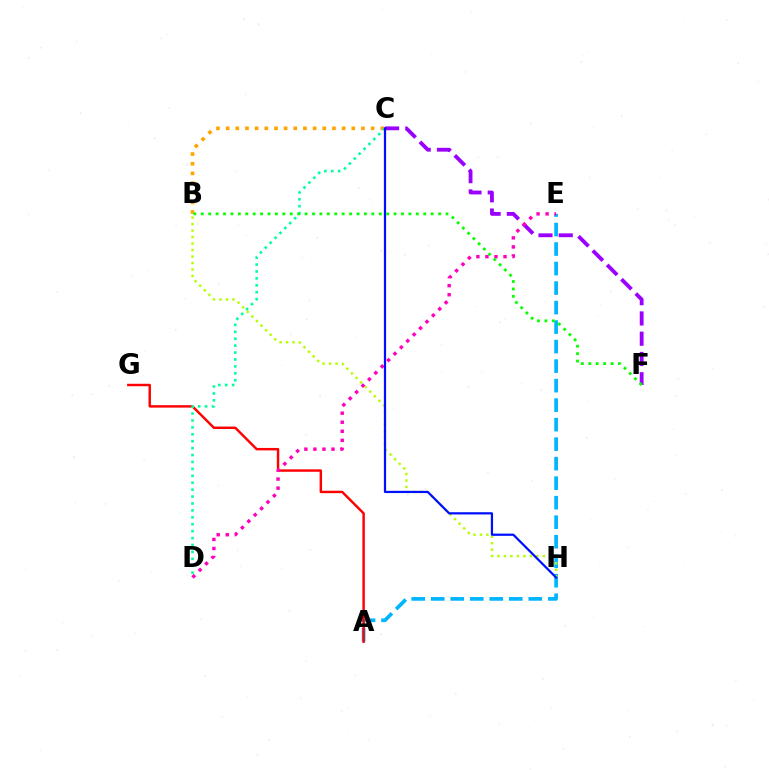{('C', 'F'): [{'color': '#9b00ff', 'line_style': 'dashed', 'thickness': 2.75}], ('A', 'E'): [{'color': '#00b5ff', 'line_style': 'dashed', 'thickness': 2.65}], ('B', 'C'): [{'color': '#ffa500', 'line_style': 'dotted', 'thickness': 2.63}], ('A', 'G'): [{'color': '#ff0000', 'line_style': 'solid', 'thickness': 1.76}], ('B', 'H'): [{'color': '#b3ff00', 'line_style': 'dotted', 'thickness': 1.76}], ('D', 'E'): [{'color': '#ff00bd', 'line_style': 'dotted', 'thickness': 2.46}], ('C', 'D'): [{'color': '#00ff9d', 'line_style': 'dotted', 'thickness': 1.88}], ('C', 'H'): [{'color': '#0010ff', 'line_style': 'solid', 'thickness': 1.61}], ('B', 'F'): [{'color': '#08ff00', 'line_style': 'dotted', 'thickness': 2.01}]}